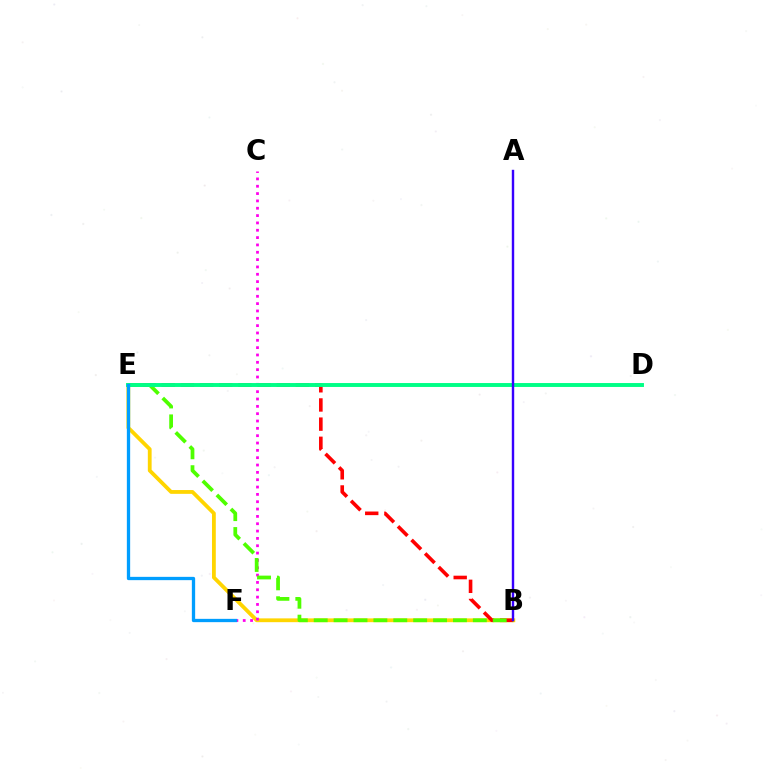{('B', 'E'): [{'color': '#ffd500', 'line_style': 'solid', 'thickness': 2.73}, {'color': '#ff0000', 'line_style': 'dashed', 'thickness': 2.6}, {'color': '#4fff00', 'line_style': 'dashed', 'thickness': 2.7}], ('C', 'F'): [{'color': '#ff00ed', 'line_style': 'dotted', 'thickness': 1.99}], ('D', 'E'): [{'color': '#00ff86', 'line_style': 'solid', 'thickness': 2.82}], ('E', 'F'): [{'color': '#009eff', 'line_style': 'solid', 'thickness': 2.38}], ('A', 'B'): [{'color': '#3700ff', 'line_style': 'solid', 'thickness': 1.74}]}